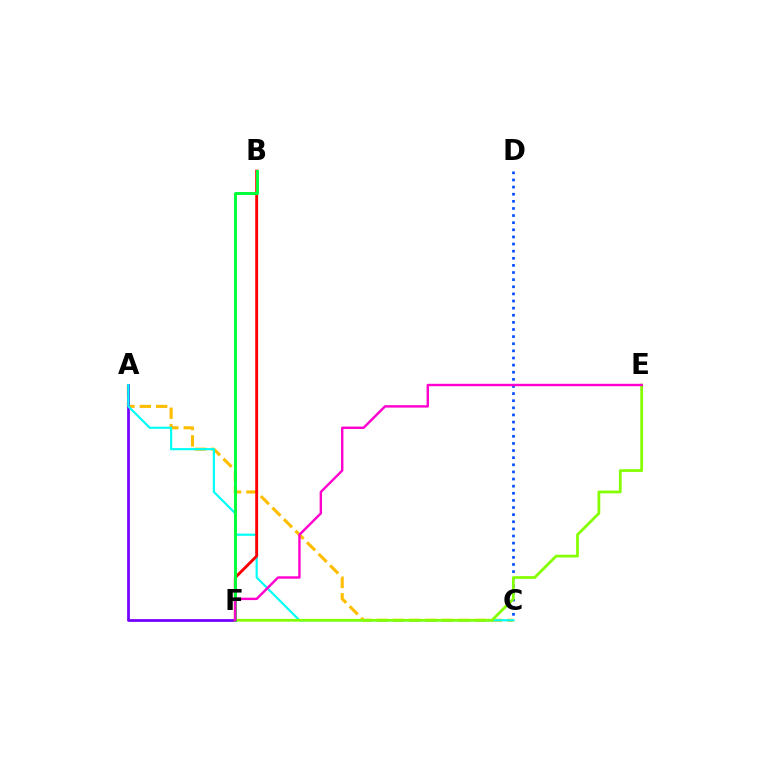{('C', 'D'): [{'color': '#004bff', 'line_style': 'dotted', 'thickness': 1.93}], ('A', 'C'): [{'color': '#ffbd00', 'line_style': 'dashed', 'thickness': 2.22}, {'color': '#00fff6', 'line_style': 'solid', 'thickness': 1.56}], ('A', 'F'): [{'color': '#7200ff', 'line_style': 'solid', 'thickness': 1.99}], ('B', 'F'): [{'color': '#ff0000', 'line_style': 'solid', 'thickness': 2.08}, {'color': '#00ff39', 'line_style': 'solid', 'thickness': 2.11}], ('E', 'F'): [{'color': '#84ff00', 'line_style': 'solid', 'thickness': 1.97}, {'color': '#ff00cf', 'line_style': 'solid', 'thickness': 1.74}]}